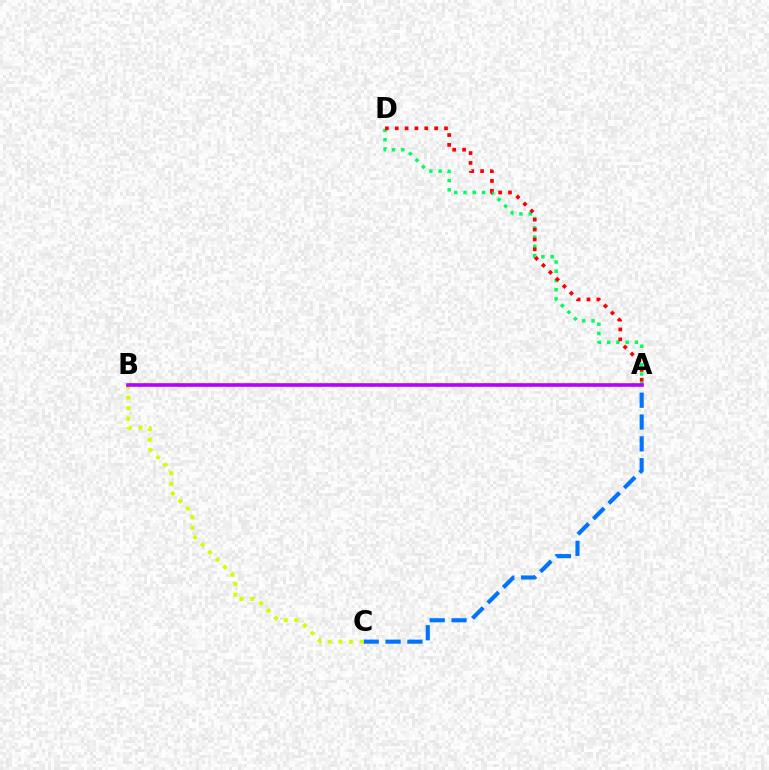{('A', 'D'): [{'color': '#00ff5c', 'line_style': 'dotted', 'thickness': 2.51}, {'color': '#ff0000', 'line_style': 'dotted', 'thickness': 2.68}], ('A', 'C'): [{'color': '#0074ff', 'line_style': 'dashed', 'thickness': 2.97}], ('B', 'C'): [{'color': '#d1ff00', 'line_style': 'dotted', 'thickness': 2.88}], ('A', 'B'): [{'color': '#b900ff', 'line_style': 'solid', 'thickness': 2.61}]}